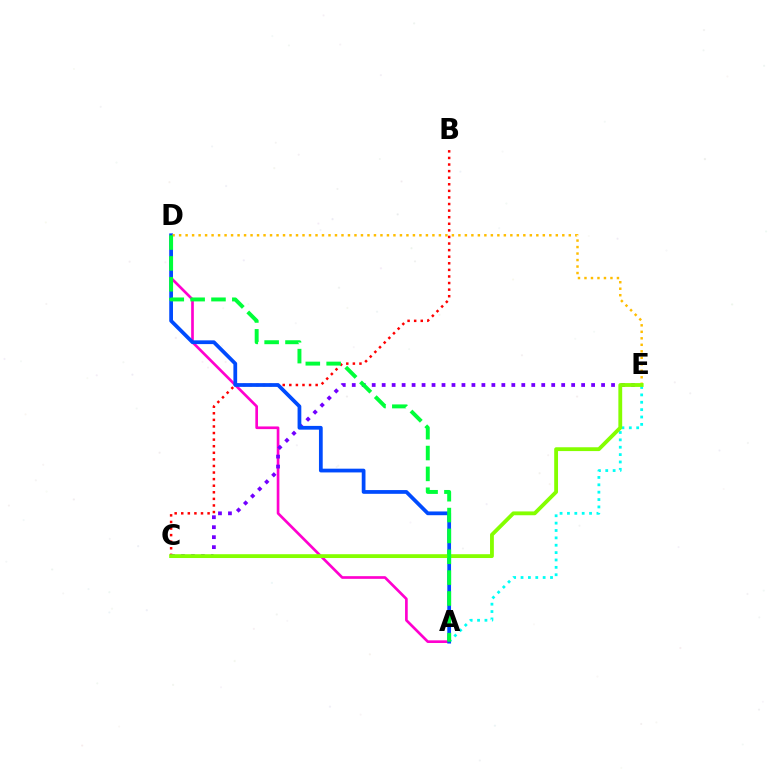{('A', 'D'): [{'color': '#ff00cf', 'line_style': 'solid', 'thickness': 1.92}, {'color': '#004bff', 'line_style': 'solid', 'thickness': 2.7}, {'color': '#00ff39', 'line_style': 'dashed', 'thickness': 2.83}], ('B', 'C'): [{'color': '#ff0000', 'line_style': 'dotted', 'thickness': 1.79}], ('C', 'E'): [{'color': '#7200ff', 'line_style': 'dotted', 'thickness': 2.71}, {'color': '#84ff00', 'line_style': 'solid', 'thickness': 2.75}], ('A', 'E'): [{'color': '#00fff6', 'line_style': 'dotted', 'thickness': 2.0}], ('D', 'E'): [{'color': '#ffbd00', 'line_style': 'dotted', 'thickness': 1.76}]}